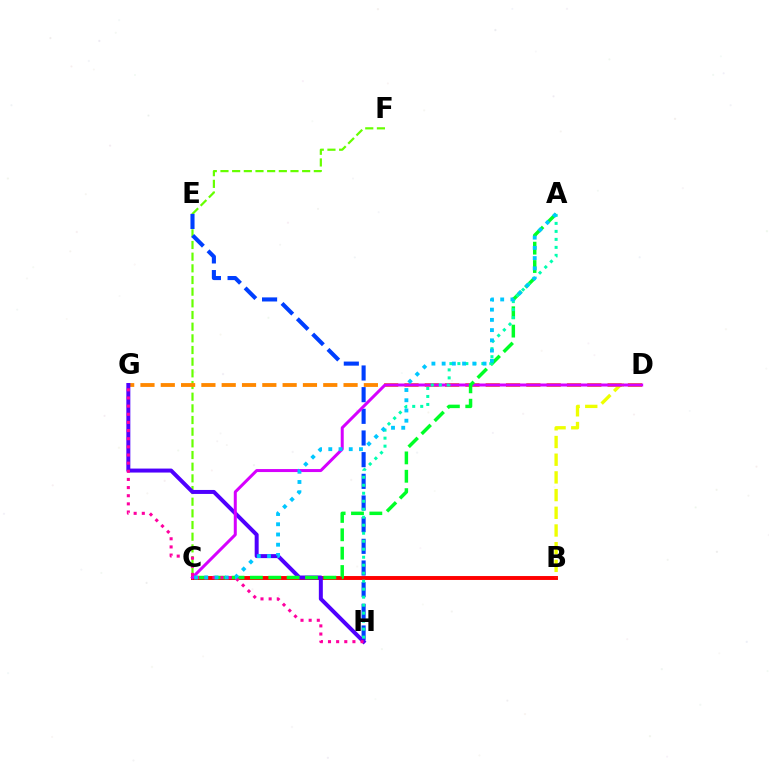{('B', 'C'): [{'color': '#ff0000', 'line_style': 'solid', 'thickness': 2.82}], ('C', 'F'): [{'color': '#66ff00', 'line_style': 'dashed', 'thickness': 1.59}], ('B', 'D'): [{'color': '#eeff00', 'line_style': 'dashed', 'thickness': 2.4}], ('E', 'H'): [{'color': '#003fff', 'line_style': 'dashed', 'thickness': 2.94}], ('D', 'G'): [{'color': '#ff8800', 'line_style': 'dashed', 'thickness': 2.76}], ('G', 'H'): [{'color': '#4f00ff', 'line_style': 'solid', 'thickness': 2.87}, {'color': '#ff00a0', 'line_style': 'dotted', 'thickness': 2.21}], ('C', 'D'): [{'color': '#d600ff', 'line_style': 'solid', 'thickness': 2.16}], ('A', 'C'): [{'color': '#00ff27', 'line_style': 'dashed', 'thickness': 2.49}, {'color': '#00c7ff', 'line_style': 'dotted', 'thickness': 2.78}], ('A', 'H'): [{'color': '#00ffaf', 'line_style': 'dotted', 'thickness': 2.17}]}